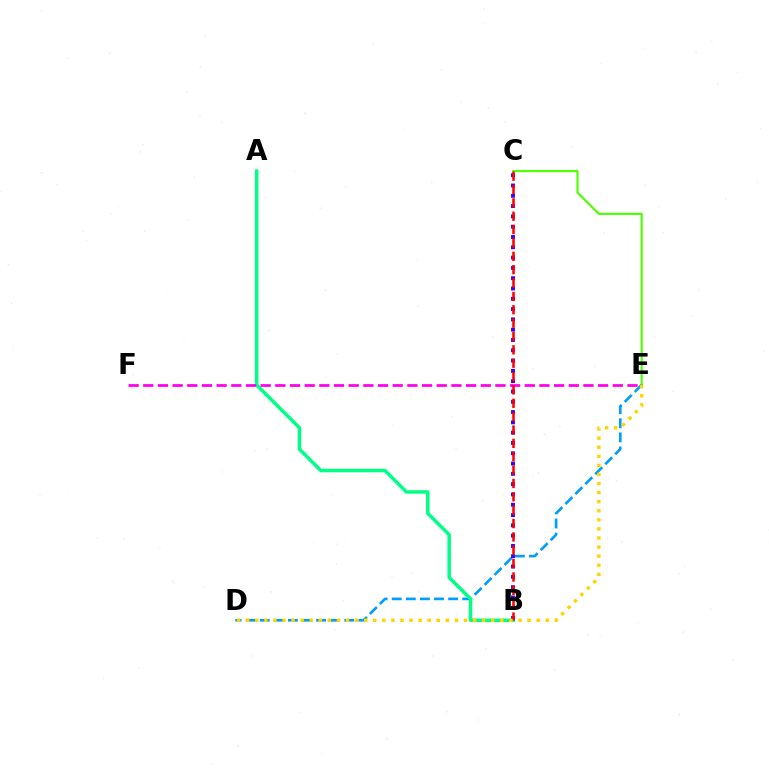{('C', 'E'): [{'color': '#4fff00', 'line_style': 'solid', 'thickness': 1.54}], ('D', 'E'): [{'color': '#009eff', 'line_style': 'dashed', 'thickness': 1.91}, {'color': '#ffd500', 'line_style': 'dotted', 'thickness': 2.47}], ('A', 'B'): [{'color': '#00ff86', 'line_style': 'solid', 'thickness': 2.51}], ('E', 'F'): [{'color': '#ff00ed', 'line_style': 'dashed', 'thickness': 1.99}], ('B', 'C'): [{'color': '#3700ff', 'line_style': 'dotted', 'thickness': 2.8}, {'color': '#ff0000', 'line_style': 'dashed', 'thickness': 1.82}]}